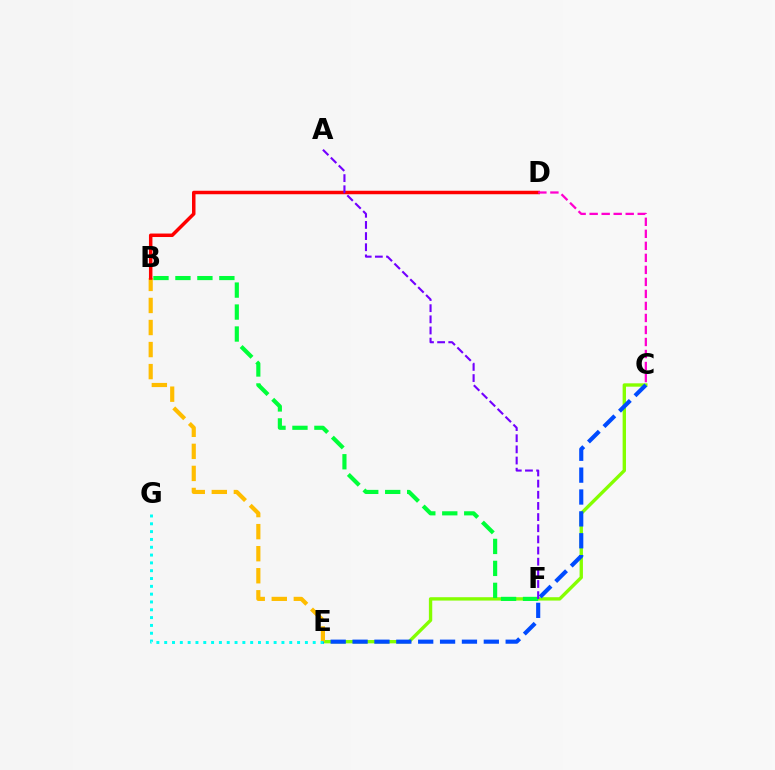{('C', 'E'): [{'color': '#84ff00', 'line_style': 'solid', 'thickness': 2.42}, {'color': '#004bff', 'line_style': 'dashed', 'thickness': 2.97}], ('B', 'E'): [{'color': '#ffbd00', 'line_style': 'dashed', 'thickness': 3.0}], ('B', 'D'): [{'color': '#ff0000', 'line_style': 'solid', 'thickness': 2.51}], ('B', 'F'): [{'color': '#00ff39', 'line_style': 'dashed', 'thickness': 2.98}], ('A', 'F'): [{'color': '#7200ff', 'line_style': 'dashed', 'thickness': 1.52}], ('C', 'D'): [{'color': '#ff00cf', 'line_style': 'dashed', 'thickness': 1.63}], ('E', 'G'): [{'color': '#00fff6', 'line_style': 'dotted', 'thickness': 2.12}]}